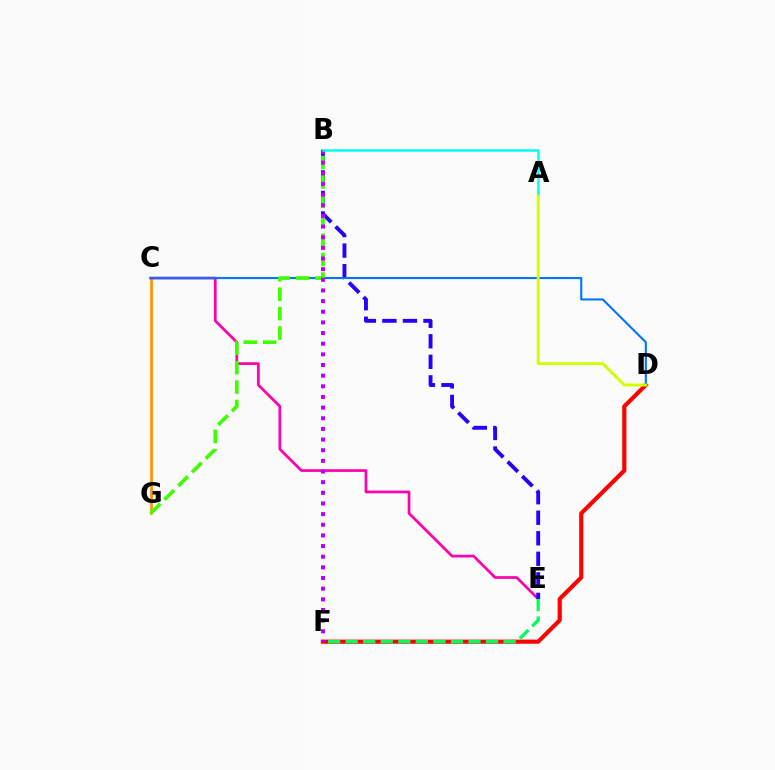{('D', 'F'): [{'color': '#ff0000', 'line_style': 'solid', 'thickness': 2.98}], ('C', 'G'): [{'color': '#ff9400', 'line_style': 'solid', 'thickness': 1.99}], ('C', 'E'): [{'color': '#ff00ac', 'line_style': 'solid', 'thickness': 1.96}], ('B', 'E'): [{'color': '#2500ff', 'line_style': 'dashed', 'thickness': 2.79}], ('E', 'F'): [{'color': '#00ff5c', 'line_style': 'dashed', 'thickness': 2.38}], ('C', 'D'): [{'color': '#0074ff', 'line_style': 'solid', 'thickness': 1.51}], ('B', 'G'): [{'color': '#3dff00', 'line_style': 'dashed', 'thickness': 2.64}], ('B', 'F'): [{'color': '#b900ff', 'line_style': 'dotted', 'thickness': 2.89}], ('A', 'D'): [{'color': '#d1ff00', 'line_style': 'solid', 'thickness': 2.12}], ('A', 'B'): [{'color': '#00fff6', 'line_style': 'solid', 'thickness': 1.8}]}